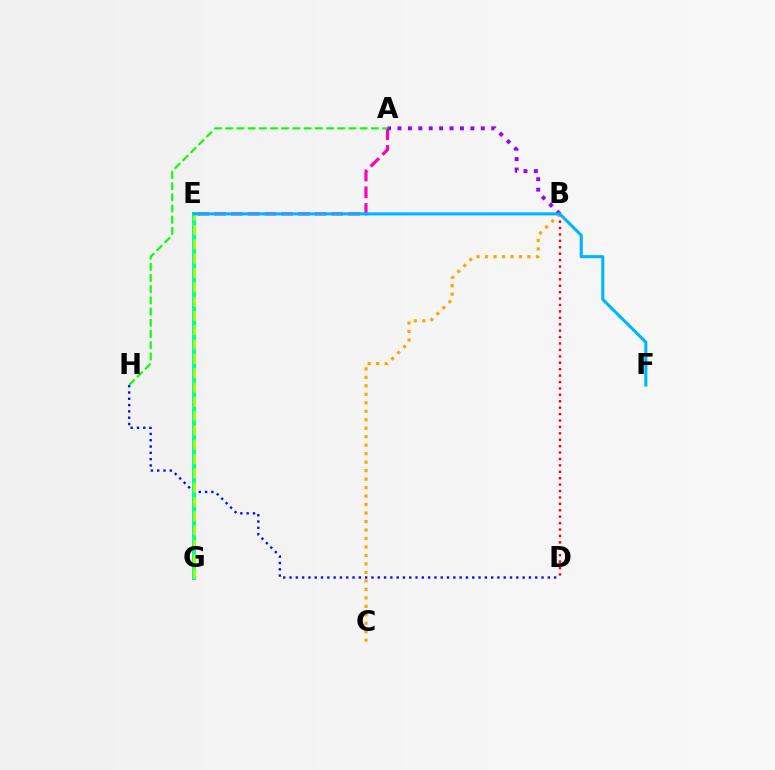{('D', 'H'): [{'color': '#0010ff', 'line_style': 'dotted', 'thickness': 1.71}], ('A', 'E'): [{'color': '#ff00bd', 'line_style': 'dashed', 'thickness': 2.28}], ('A', 'B'): [{'color': '#9b00ff', 'line_style': 'dotted', 'thickness': 2.83}], ('E', 'G'): [{'color': '#00ff9d', 'line_style': 'solid', 'thickness': 2.87}, {'color': '#b3ff00', 'line_style': 'dashed', 'thickness': 1.94}], ('B', 'D'): [{'color': '#ff0000', 'line_style': 'dotted', 'thickness': 1.74}], ('B', 'C'): [{'color': '#ffa500', 'line_style': 'dotted', 'thickness': 2.3}], ('E', 'F'): [{'color': '#00b5ff', 'line_style': 'solid', 'thickness': 2.21}], ('A', 'H'): [{'color': '#08ff00', 'line_style': 'dashed', 'thickness': 1.52}]}